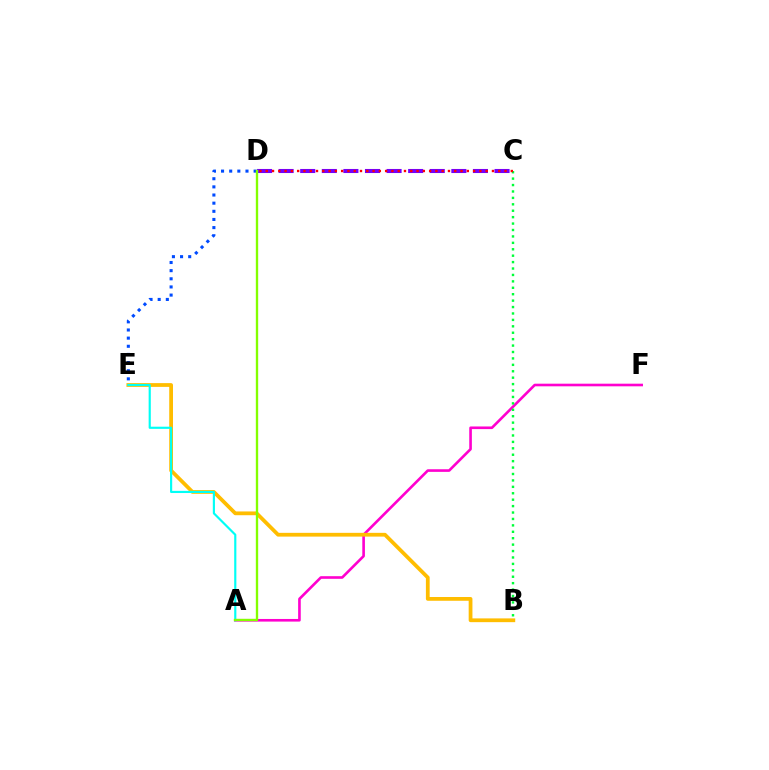{('A', 'F'): [{'color': '#ff00cf', 'line_style': 'solid', 'thickness': 1.89}], ('C', 'D'): [{'color': '#7200ff', 'line_style': 'dashed', 'thickness': 2.93}, {'color': '#ff0000', 'line_style': 'dotted', 'thickness': 1.71}], ('D', 'E'): [{'color': '#004bff', 'line_style': 'dotted', 'thickness': 2.21}], ('B', 'E'): [{'color': '#ffbd00', 'line_style': 'solid', 'thickness': 2.71}], ('B', 'C'): [{'color': '#00ff39', 'line_style': 'dotted', 'thickness': 1.74}], ('A', 'E'): [{'color': '#00fff6', 'line_style': 'solid', 'thickness': 1.56}], ('A', 'D'): [{'color': '#84ff00', 'line_style': 'solid', 'thickness': 1.69}]}